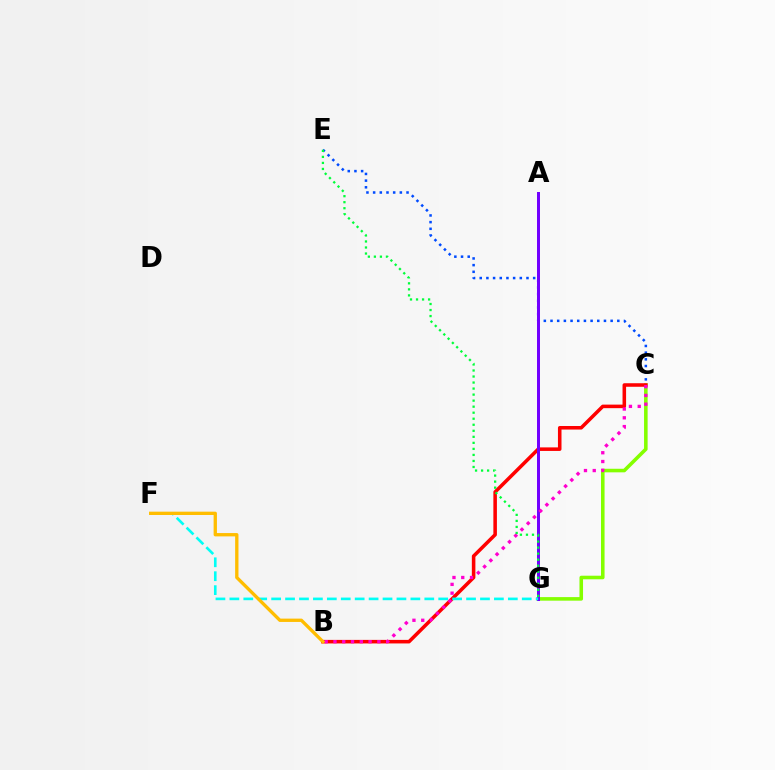{('C', 'G'): [{'color': '#84ff00', 'line_style': 'solid', 'thickness': 2.57}], ('C', 'E'): [{'color': '#004bff', 'line_style': 'dotted', 'thickness': 1.82}], ('B', 'C'): [{'color': '#ff0000', 'line_style': 'solid', 'thickness': 2.56}, {'color': '#ff00cf', 'line_style': 'dotted', 'thickness': 2.39}], ('A', 'G'): [{'color': '#7200ff', 'line_style': 'solid', 'thickness': 2.15}], ('F', 'G'): [{'color': '#00fff6', 'line_style': 'dashed', 'thickness': 1.89}], ('B', 'F'): [{'color': '#ffbd00', 'line_style': 'solid', 'thickness': 2.4}], ('E', 'G'): [{'color': '#00ff39', 'line_style': 'dotted', 'thickness': 1.64}]}